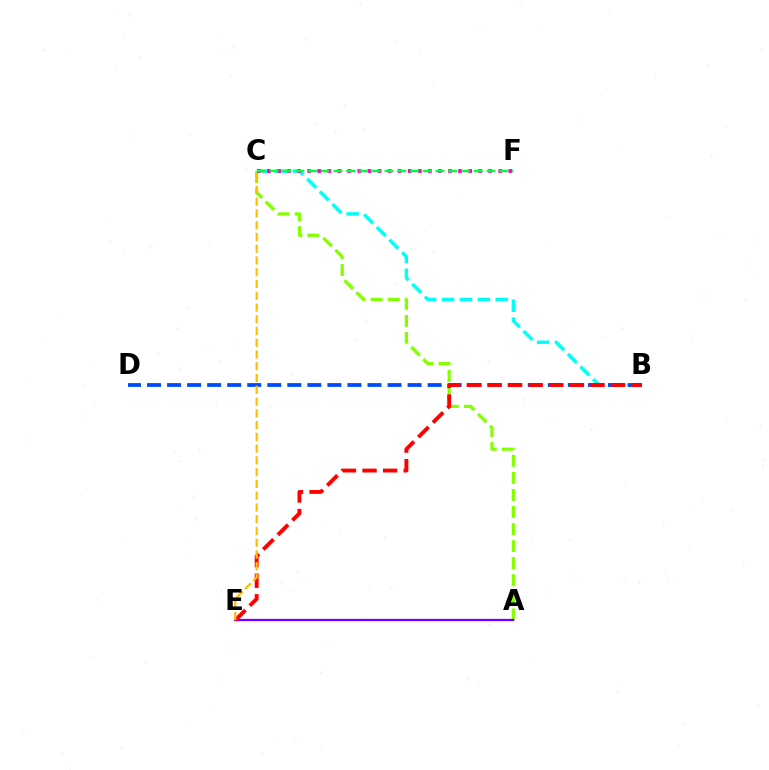{('B', 'C'): [{'color': '#00fff6', 'line_style': 'dashed', 'thickness': 2.43}], ('A', 'C'): [{'color': '#84ff00', 'line_style': 'dashed', 'thickness': 2.32}], ('B', 'D'): [{'color': '#004bff', 'line_style': 'dashed', 'thickness': 2.72}], ('A', 'E'): [{'color': '#7200ff', 'line_style': 'solid', 'thickness': 1.65}], ('B', 'E'): [{'color': '#ff0000', 'line_style': 'dashed', 'thickness': 2.8}], ('C', 'F'): [{'color': '#ff00cf', 'line_style': 'dotted', 'thickness': 2.73}, {'color': '#00ff39', 'line_style': 'dashed', 'thickness': 1.73}], ('C', 'E'): [{'color': '#ffbd00', 'line_style': 'dashed', 'thickness': 1.6}]}